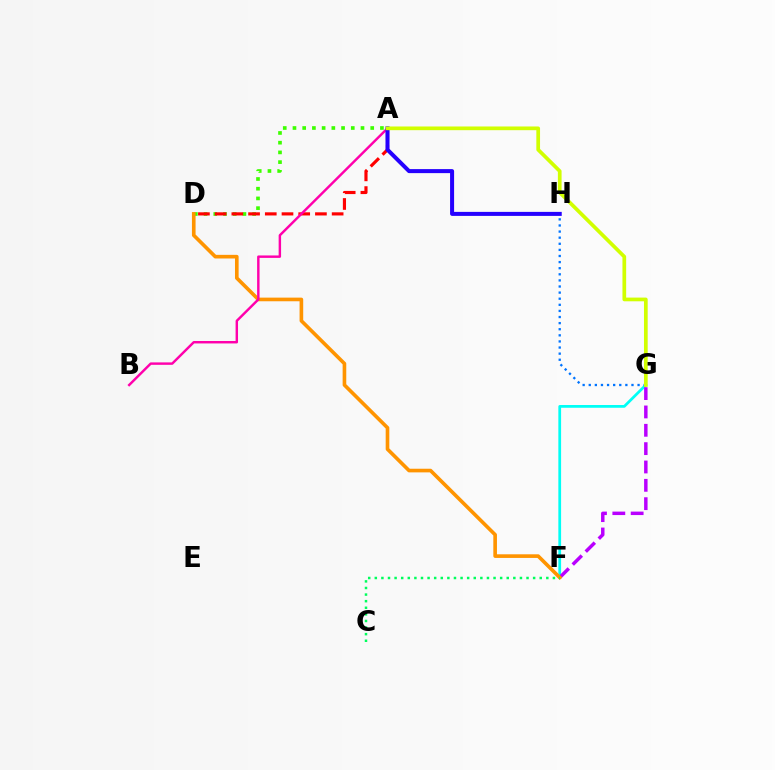{('A', 'D'): [{'color': '#3dff00', 'line_style': 'dotted', 'thickness': 2.64}, {'color': '#ff0000', 'line_style': 'dashed', 'thickness': 2.27}], ('F', 'G'): [{'color': '#00fff6', 'line_style': 'solid', 'thickness': 1.98}, {'color': '#b900ff', 'line_style': 'dashed', 'thickness': 2.49}], ('D', 'F'): [{'color': '#ff9400', 'line_style': 'solid', 'thickness': 2.62}], ('G', 'H'): [{'color': '#0074ff', 'line_style': 'dotted', 'thickness': 1.66}], ('C', 'F'): [{'color': '#00ff5c', 'line_style': 'dotted', 'thickness': 1.79}], ('A', 'B'): [{'color': '#ff00ac', 'line_style': 'solid', 'thickness': 1.75}], ('A', 'H'): [{'color': '#2500ff', 'line_style': 'solid', 'thickness': 2.89}], ('A', 'G'): [{'color': '#d1ff00', 'line_style': 'solid', 'thickness': 2.67}]}